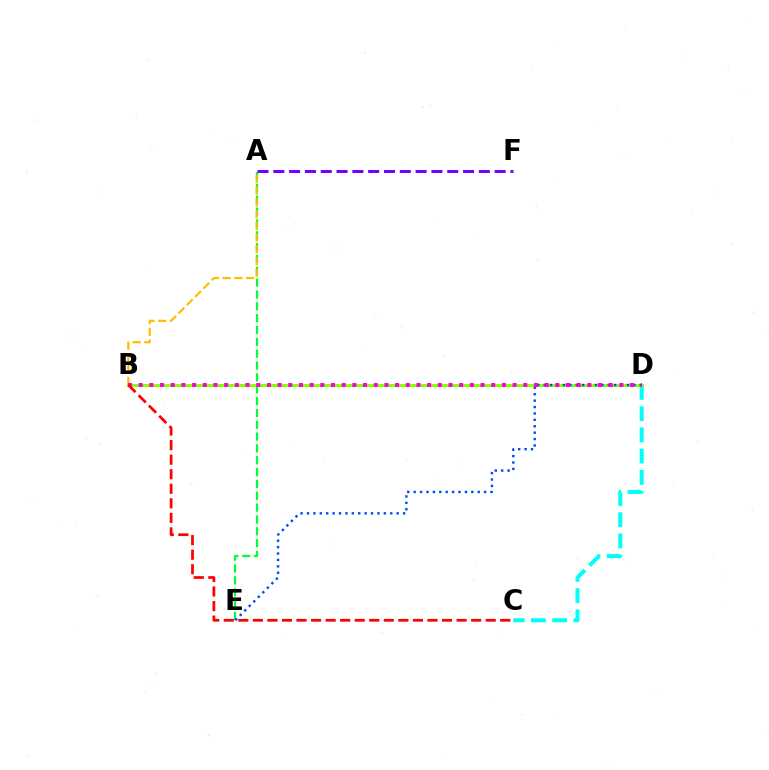{('A', 'E'): [{'color': '#00ff39', 'line_style': 'dashed', 'thickness': 1.61}], ('C', 'D'): [{'color': '#00fff6', 'line_style': 'dashed', 'thickness': 2.89}], ('A', 'F'): [{'color': '#7200ff', 'line_style': 'dashed', 'thickness': 2.15}], ('B', 'D'): [{'color': '#84ff00', 'line_style': 'solid', 'thickness': 2.09}, {'color': '#ff00cf', 'line_style': 'dotted', 'thickness': 2.9}], ('A', 'B'): [{'color': '#ffbd00', 'line_style': 'dashed', 'thickness': 1.59}], ('D', 'E'): [{'color': '#004bff', 'line_style': 'dotted', 'thickness': 1.74}], ('B', 'C'): [{'color': '#ff0000', 'line_style': 'dashed', 'thickness': 1.98}]}